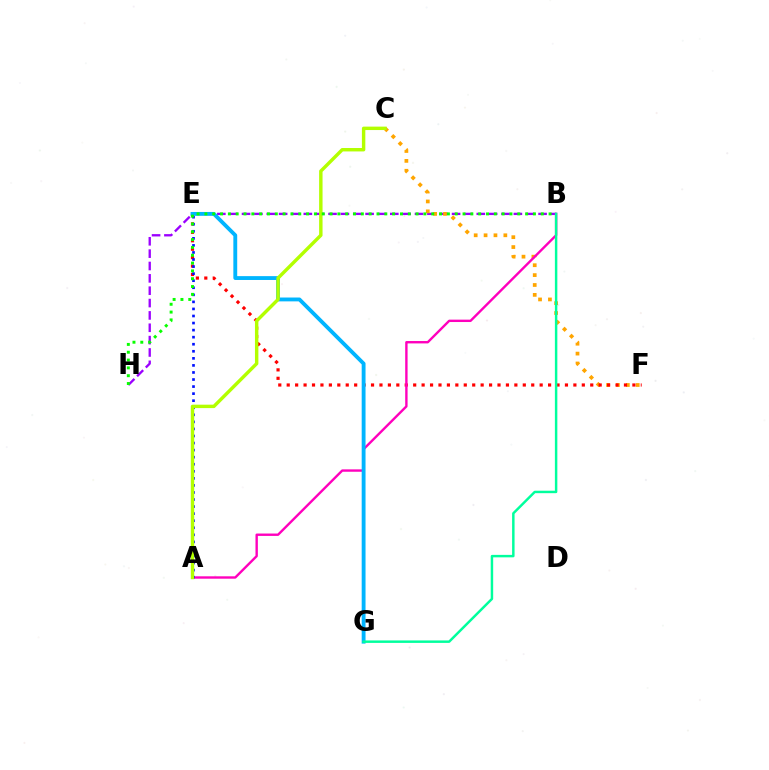{('B', 'H'): [{'color': '#9b00ff', 'line_style': 'dashed', 'thickness': 1.68}, {'color': '#08ff00', 'line_style': 'dotted', 'thickness': 2.13}], ('C', 'F'): [{'color': '#ffa500', 'line_style': 'dotted', 'thickness': 2.69}], ('E', 'F'): [{'color': '#ff0000', 'line_style': 'dotted', 'thickness': 2.29}], ('A', 'B'): [{'color': '#ff00bd', 'line_style': 'solid', 'thickness': 1.72}], ('A', 'E'): [{'color': '#0010ff', 'line_style': 'dotted', 'thickness': 1.92}], ('E', 'G'): [{'color': '#00b5ff', 'line_style': 'solid', 'thickness': 2.77}], ('A', 'C'): [{'color': '#b3ff00', 'line_style': 'solid', 'thickness': 2.47}], ('B', 'G'): [{'color': '#00ff9d', 'line_style': 'solid', 'thickness': 1.77}]}